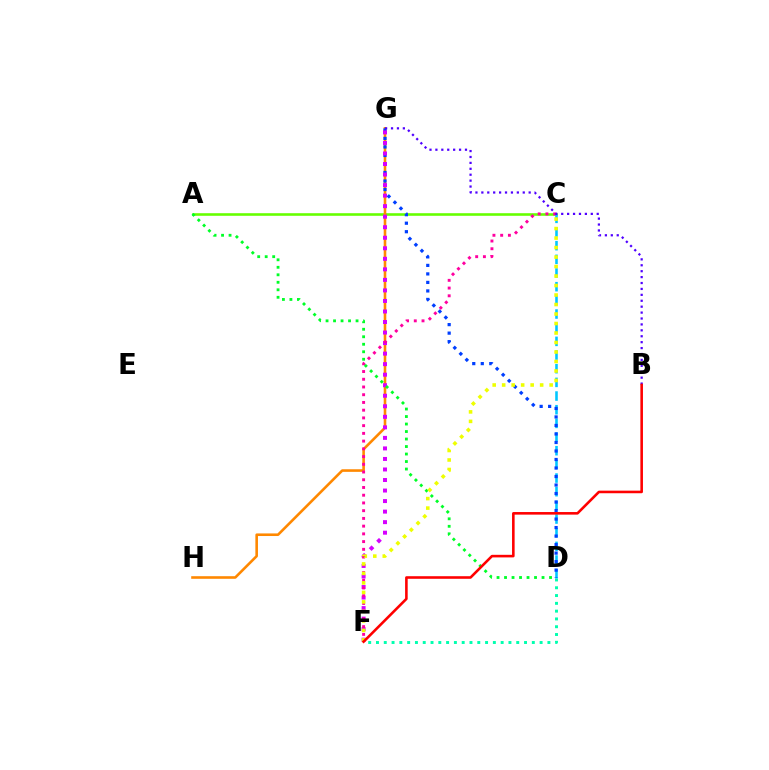{('A', 'C'): [{'color': '#66ff00', 'line_style': 'solid', 'thickness': 1.87}], ('G', 'H'): [{'color': '#ff8800', 'line_style': 'solid', 'thickness': 1.87}], ('D', 'F'): [{'color': '#00ffaf', 'line_style': 'dotted', 'thickness': 2.12}], ('C', 'D'): [{'color': '#00c7ff', 'line_style': 'dashed', 'thickness': 1.86}], ('D', 'G'): [{'color': '#003fff', 'line_style': 'dotted', 'thickness': 2.31}], ('F', 'G'): [{'color': '#d600ff', 'line_style': 'dotted', 'thickness': 2.86}], ('C', 'F'): [{'color': '#ff00a0', 'line_style': 'dotted', 'thickness': 2.1}, {'color': '#eeff00', 'line_style': 'dotted', 'thickness': 2.58}], ('A', 'D'): [{'color': '#00ff27', 'line_style': 'dotted', 'thickness': 2.04}], ('B', 'G'): [{'color': '#4f00ff', 'line_style': 'dotted', 'thickness': 1.61}], ('B', 'F'): [{'color': '#ff0000', 'line_style': 'solid', 'thickness': 1.86}]}